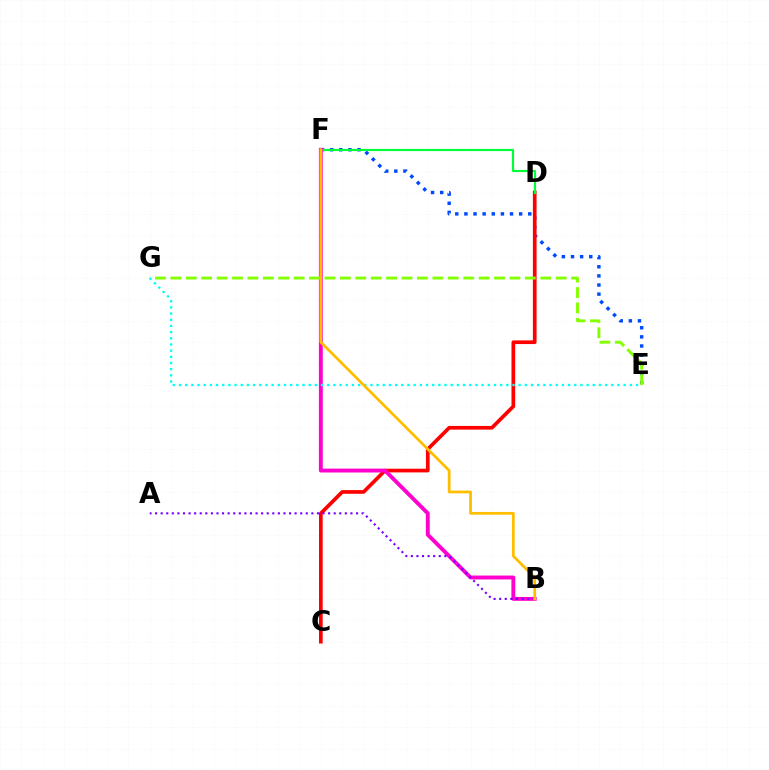{('E', 'F'): [{'color': '#004bff', 'line_style': 'dotted', 'thickness': 2.48}], ('C', 'D'): [{'color': '#ff0000', 'line_style': 'solid', 'thickness': 2.66}], ('D', 'F'): [{'color': '#00ff39', 'line_style': 'solid', 'thickness': 1.56}], ('B', 'F'): [{'color': '#ff00cf', 'line_style': 'solid', 'thickness': 2.79}, {'color': '#ffbd00', 'line_style': 'solid', 'thickness': 1.97}], ('A', 'B'): [{'color': '#7200ff', 'line_style': 'dotted', 'thickness': 1.52}], ('E', 'G'): [{'color': '#84ff00', 'line_style': 'dashed', 'thickness': 2.09}, {'color': '#00fff6', 'line_style': 'dotted', 'thickness': 1.68}]}